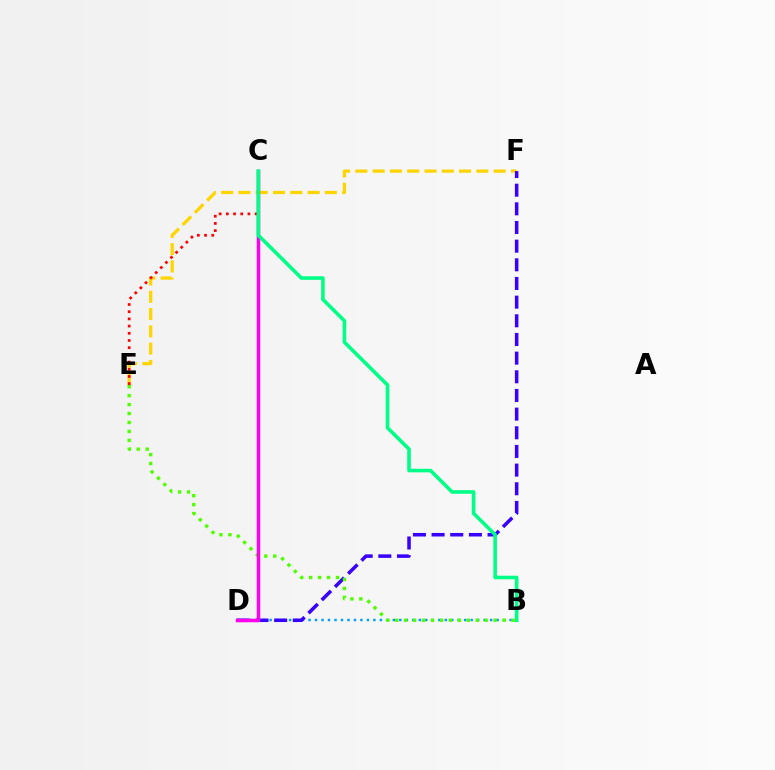{('B', 'D'): [{'color': '#009eff', 'line_style': 'dotted', 'thickness': 1.76}], ('E', 'F'): [{'color': '#ffd500', 'line_style': 'dashed', 'thickness': 2.35}], ('C', 'E'): [{'color': '#ff0000', 'line_style': 'dotted', 'thickness': 1.95}], ('D', 'F'): [{'color': '#3700ff', 'line_style': 'dashed', 'thickness': 2.54}], ('B', 'E'): [{'color': '#4fff00', 'line_style': 'dotted', 'thickness': 2.43}], ('C', 'D'): [{'color': '#ff00ed', 'line_style': 'solid', 'thickness': 2.5}], ('B', 'C'): [{'color': '#00ff86', 'line_style': 'solid', 'thickness': 2.59}]}